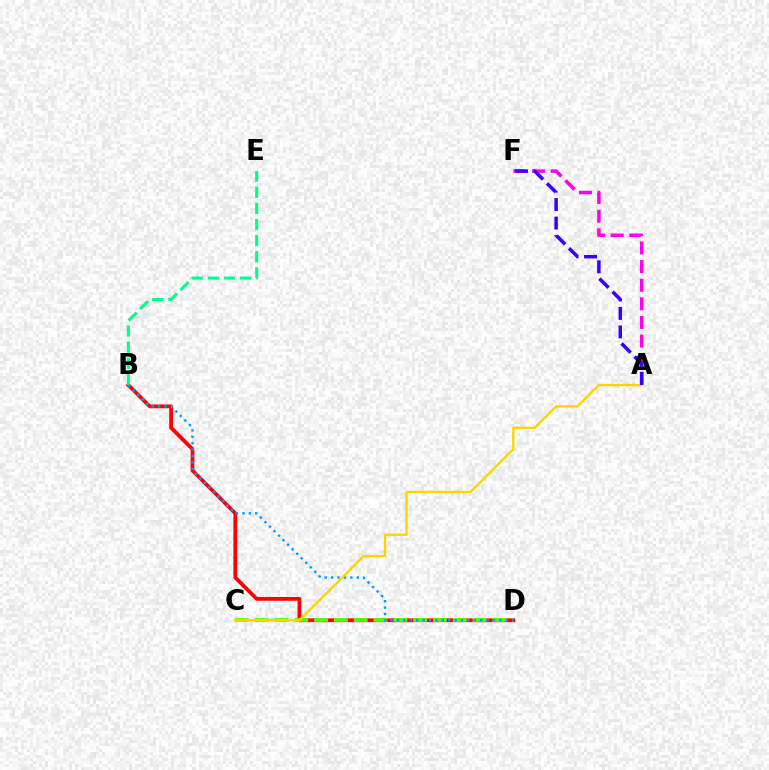{('A', 'F'): [{'color': '#ff00ed', 'line_style': 'dashed', 'thickness': 2.53}, {'color': '#3700ff', 'line_style': 'dashed', 'thickness': 2.51}], ('B', 'D'): [{'color': '#ff0000', 'line_style': 'solid', 'thickness': 2.7}, {'color': '#009eff', 'line_style': 'dotted', 'thickness': 1.74}], ('B', 'E'): [{'color': '#00ff86', 'line_style': 'dashed', 'thickness': 2.19}], ('C', 'D'): [{'color': '#4fff00', 'line_style': 'dashed', 'thickness': 2.69}], ('A', 'C'): [{'color': '#ffd500', 'line_style': 'solid', 'thickness': 1.71}]}